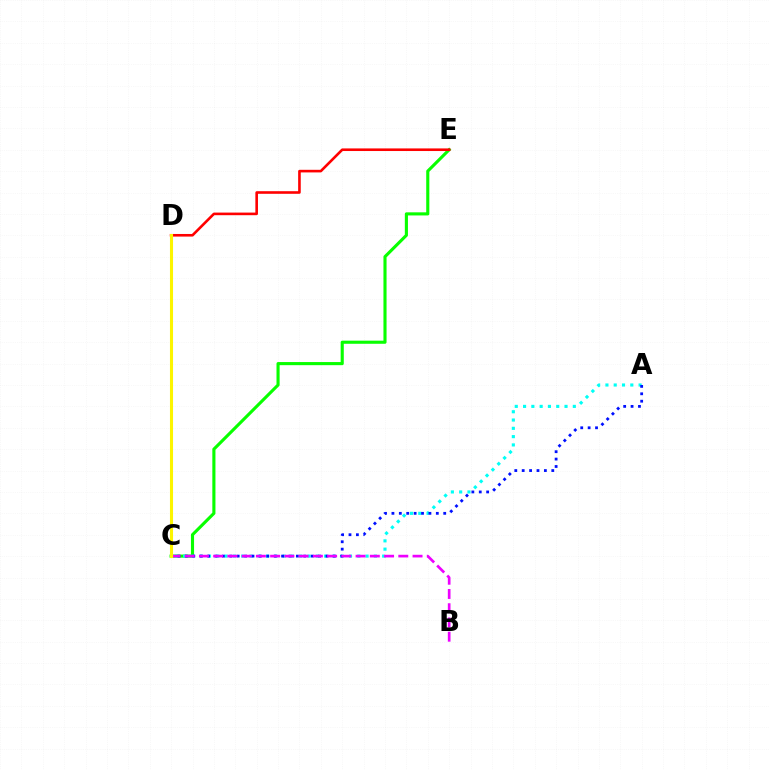{('C', 'E'): [{'color': '#08ff00', 'line_style': 'solid', 'thickness': 2.24}], ('A', 'C'): [{'color': '#00fff6', 'line_style': 'dotted', 'thickness': 2.25}, {'color': '#0010ff', 'line_style': 'dotted', 'thickness': 2.01}], ('D', 'E'): [{'color': '#ff0000', 'line_style': 'solid', 'thickness': 1.88}], ('B', 'C'): [{'color': '#ee00ff', 'line_style': 'dashed', 'thickness': 1.93}], ('C', 'D'): [{'color': '#fcf500', 'line_style': 'solid', 'thickness': 2.21}]}